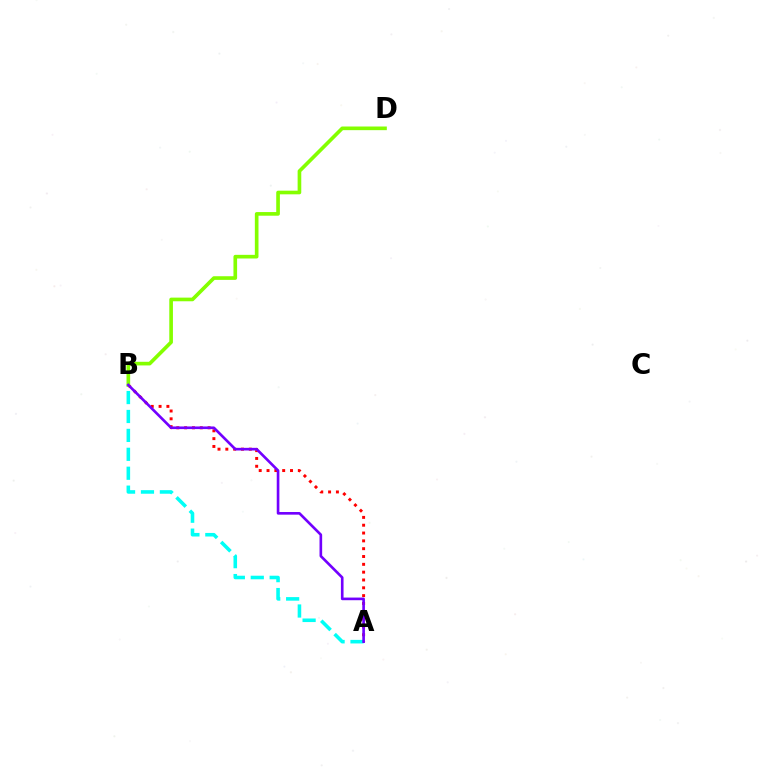{('A', 'B'): [{'color': '#ff0000', 'line_style': 'dotted', 'thickness': 2.13}, {'color': '#00fff6', 'line_style': 'dashed', 'thickness': 2.57}, {'color': '#7200ff', 'line_style': 'solid', 'thickness': 1.9}], ('B', 'D'): [{'color': '#84ff00', 'line_style': 'solid', 'thickness': 2.63}]}